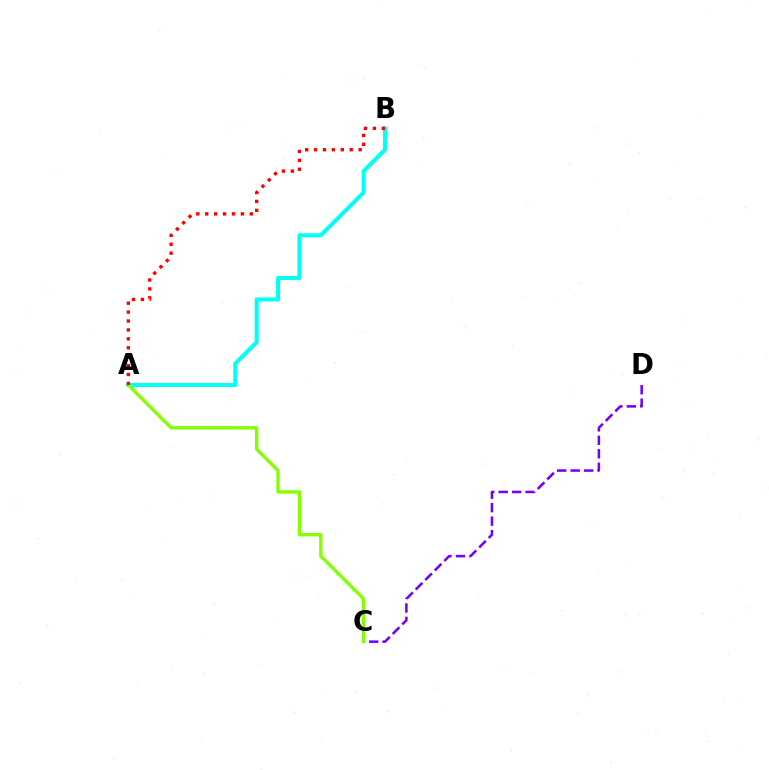{('C', 'D'): [{'color': '#7200ff', 'line_style': 'dashed', 'thickness': 1.83}], ('A', 'B'): [{'color': '#00fff6', 'line_style': 'solid', 'thickness': 2.91}, {'color': '#ff0000', 'line_style': 'dotted', 'thickness': 2.42}], ('A', 'C'): [{'color': '#84ff00', 'line_style': 'solid', 'thickness': 2.42}]}